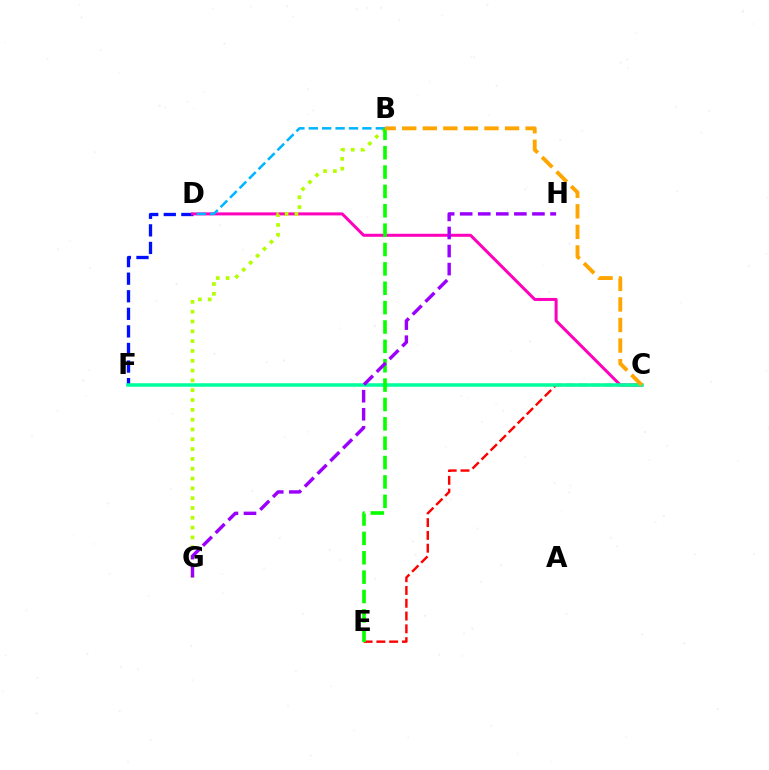{('C', 'E'): [{'color': '#ff0000', 'line_style': 'dashed', 'thickness': 1.74}], ('D', 'F'): [{'color': '#0010ff', 'line_style': 'dashed', 'thickness': 2.39}], ('C', 'D'): [{'color': '#ff00bd', 'line_style': 'solid', 'thickness': 2.17}], ('B', 'G'): [{'color': '#b3ff00', 'line_style': 'dotted', 'thickness': 2.67}], ('C', 'F'): [{'color': '#00ff9d', 'line_style': 'solid', 'thickness': 2.54}], ('B', 'D'): [{'color': '#00b5ff', 'line_style': 'dashed', 'thickness': 1.82}], ('B', 'E'): [{'color': '#08ff00', 'line_style': 'dashed', 'thickness': 2.63}], ('G', 'H'): [{'color': '#9b00ff', 'line_style': 'dashed', 'thickness': 2.45}], ('B', 'C'): [{'color': '#ffa500', 'line_style': 'dashed', 'thickness': 2.79}]}